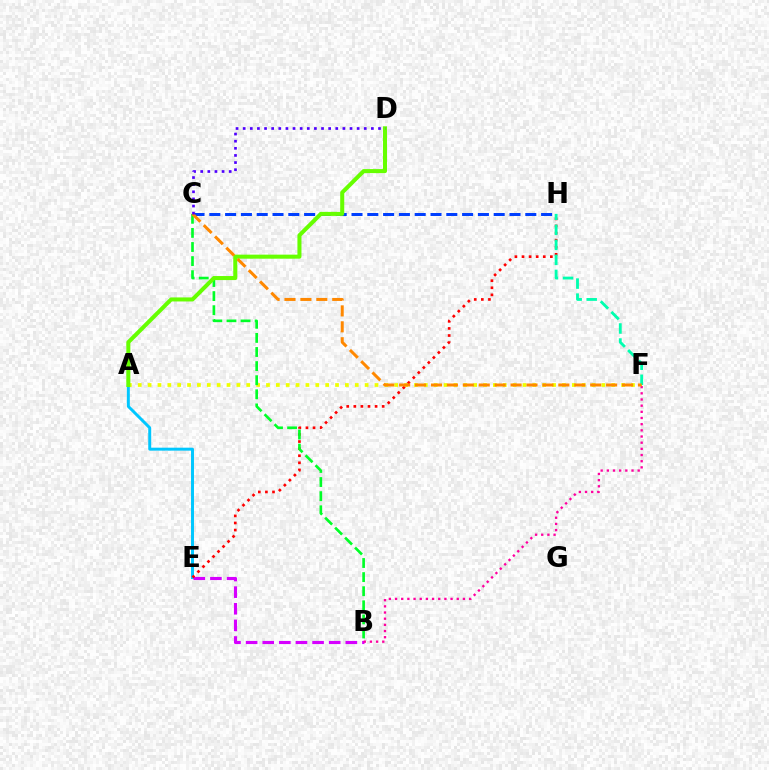{('A', 'E'): [{'color': '#00c7ff', 'line_style': 'solid', 'thickness': 2.13}], ('C', 'H'): [{'color': '#003fff', 'line_style': 'dashed', 'thickness': 2.15}], ('A', 'F'): [{'color': '#eeff00', 'line_style': 'dotted', 'thickness': 2.68}], ('B', 'E'): [{'color': '#d600ff', 'line_style': 'dashed', 'thickness': 2.26}], ('B', 'F'): [{'color': '#ff00a0', 'line_style': 'dotted', 'thickness': 1.68}], ('E', 'H'): [{'color': '#ff0000', 'line_style': 'dotted', 'thickness': 1.93}], ('B', 'C'): [{'color': '#00ff27', 'line_style': 'dashed', 'thickness': 1.92}], ('A', 'D'): [{'color': '#66ff00', 'line_style': 'solid', 'thickness': 2.91}], ('F', 'H'): [{'color': '#00ffaf', 'line_style': 'dashed', 'thickness': 2.04}], ('C', 'F'): [{'color': '#ff8800', 'line_style': 'dashed', 'thickness': 2.16}], ('C', 'D'): [{'color': '#4f00ff', 'line_style': 'dotted', 'thickness': 1.94}]}